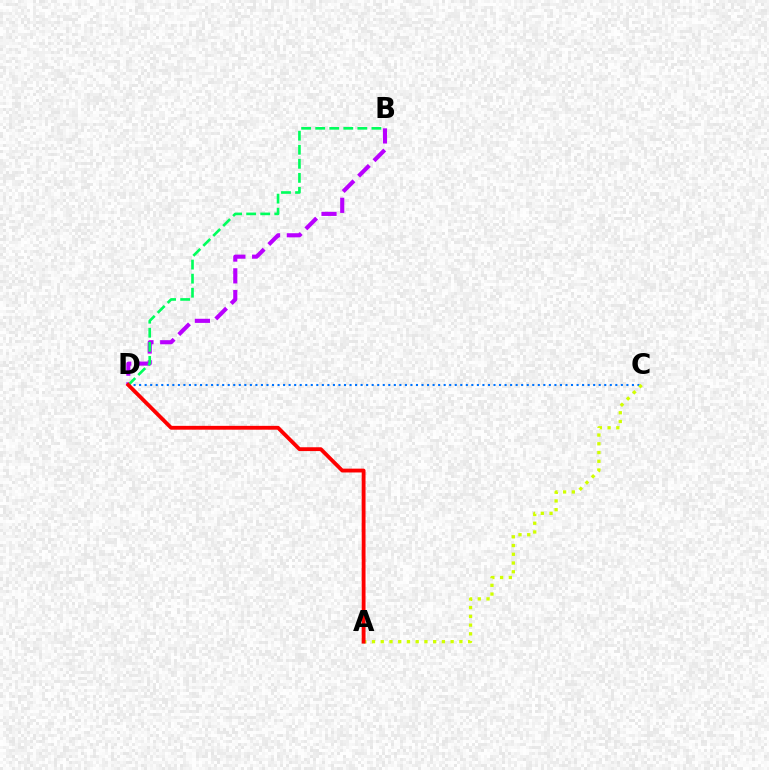{('C', 'D'): [{'color': '#0074ff', 'line_style': 'dotted', 'thickness': 1.5}], ('A', 'C'): [{'color': '#d1ff00', 'line_style': 'dotted', 'thickness': 2.37}], ('B', 'D'): [{'color': '#b900ff', 'line_style': 'dashed', 'thickness': 2.96}, {'color': '#00ff5c', 'line_style': 'dashed', 'thickness': 1.91}], ('A', 'D'): [{'color': '#ff0000', 'line_style': 'solid', 'thickness': 2.76}]}